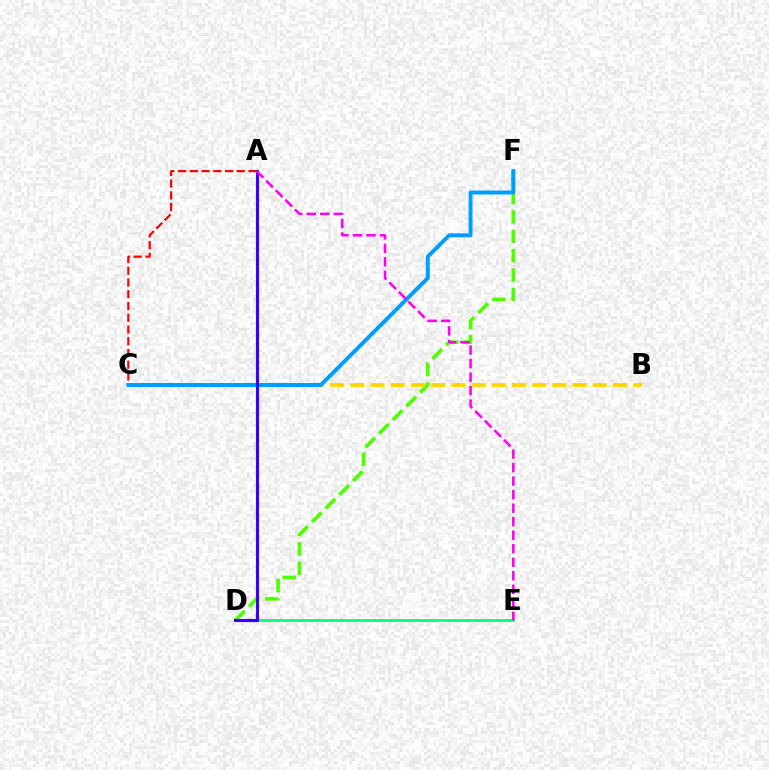{('D', 'F'): [{'color': '#4fff00', 'line_style': 'dashed', 'thickness': 2.63}], ('D', 'E'): [{'color': '#00ff86', 'line_style': 'solid', 'thickness': 2.04}], ('B', 'C'): [{'color': '#ffd500', 'line_style': 'dashed', 'thickness': 2.74}], ('A', 'C'): [{'color': '#ff0000', 'line_style': 'dashed', 'thickness': 1.6}], ('C', 'F'): [{'color': '#009eff', 'line_style': 'solid', 'thickness': 2.84}], ('A', 'D'): [{'color': '#3700ff', 'line_style': 'solid', 'thickness': 2.25}], ('A', 'E'): [{'color': '#ff00ed', 'line_style': 'dashed', 'thickness': 1.84}]}